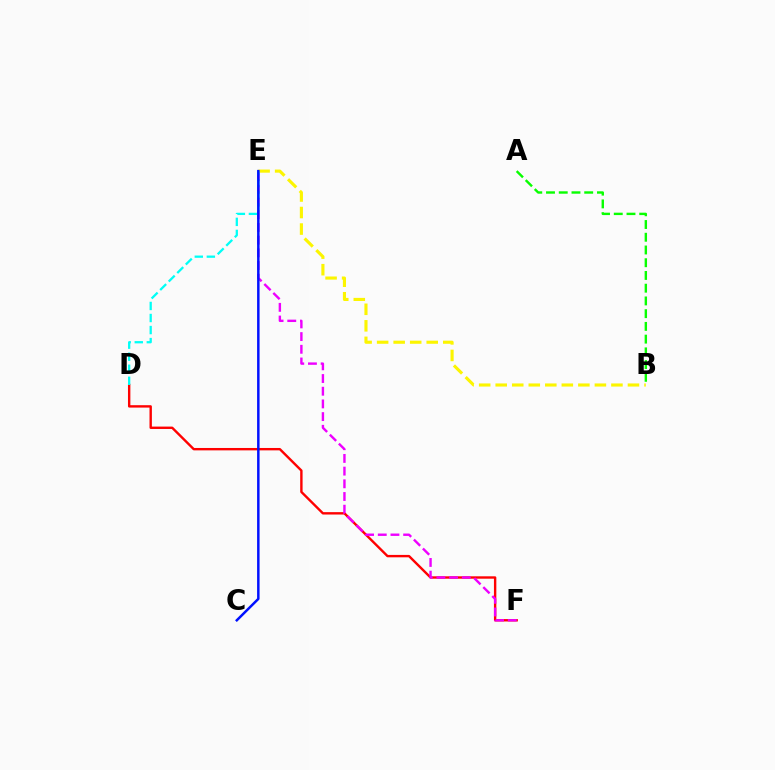{('D', 'F'): [{'color': '#ff0000', 'line_style': 'solid', 'thickness': 1.72}], ('E', 'F'): [{'color': '#ee00ff', 'line_style': 'dashed', 'thickness': 1.72}], ('B', 'E'): [{'color': '#fcf500', 'line_style': 'dashed', 'thickness': 2.25}], ('A', 'B'): [{'color': '#08ff00', 'line_style': 'dashed', 'thickness': 1.73}], ('D', 'E'): [{'color': '#00fff6', 'line_style': 'dashed', 'thickness': 1.64}], ('C', 'E'): [{'color': '#0010ff', 'line_style': 'solid', 'thickness': 1.78}]}